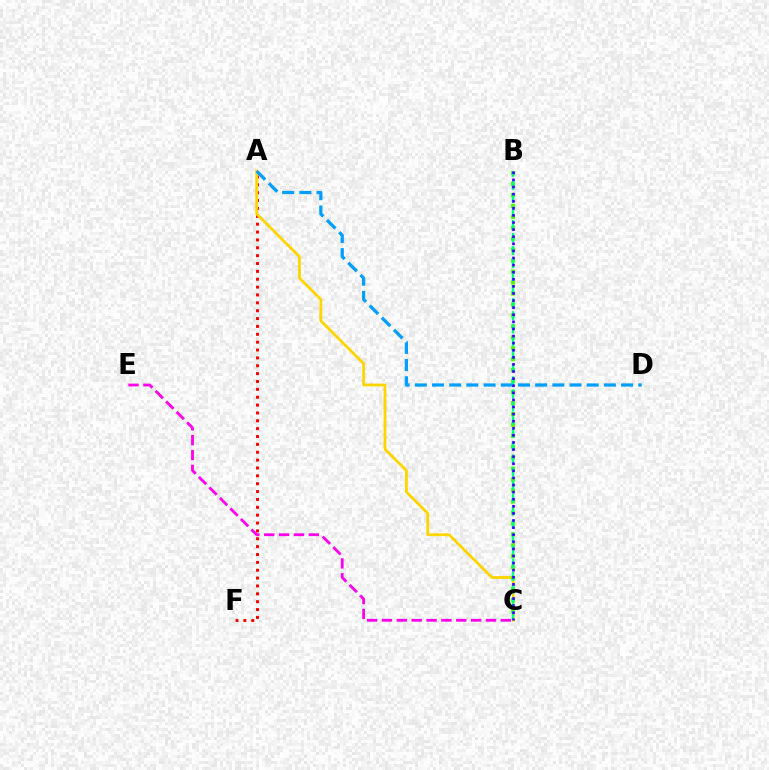{('A', 'F'): [{'color': '#ff0000', 'line_style': 'dotted', 'thickness': 2.14}], ('A', 'C'): [{'color': '#ffd500', 'line_style': 'solid', 'thickness': 2.03}], ('B', 'C'): [{'color': '#4fff00', 'line_style': 'dotted', 'thickness': 2.97}, {'color': '#00ff86', 'line_style': 'dashed', 'thickness': 1.77}, {'color': '#3700ff', 'line_style': 'dotted', 'thickness': 1.93}], ('C', 'E'): [{'color': '#ff00ed', 'line_style': 'dashed', 'thickness': 2.02}], ('A', 'D'): [{'color': '#009eff', 'line_style': 'dashed', 'thickness': 2.34}]}